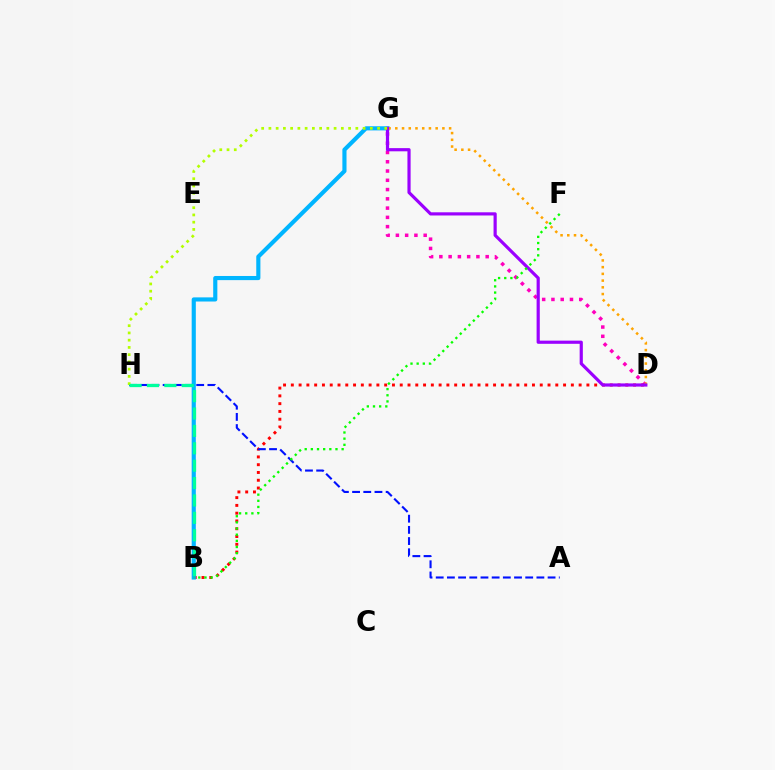{('D', 'G'): [{'color': '#ff00bd', 'line_style': 'dotted', 'thickness': 2.52}, {'color': '#ffa500', 'line_style': 'dotted', 'thickness': 1.83}, {'color': '#9b00ff', 'line_style': 'solid', 'thickness': 2.29}], ('B', 'D'): [{'color': '#ff0000', 'line_style': 'dotted', 'thickness': 2.11}], ('B', 'G'): [{'color': '#00b5ff', 'line_style': 'solid', 'thickness': 2.98}], ('A', 'H'): [{'color': '#0010ff', 'line_style': 'dashed', 'thickness': 1.52}], ('G', 'H'): [{'color': '#b3ff00', 'line_style': 'dotted', 'thickness': 1.97}], ('B', 'H'): [{'color': '#00ff9d', 'line_style': 'dashed', 'thickness': 2.36}], ('B', 'F'): [{'color': '#08ff00', 'line_style': 'dotted', 'thickness': 1.67}]}